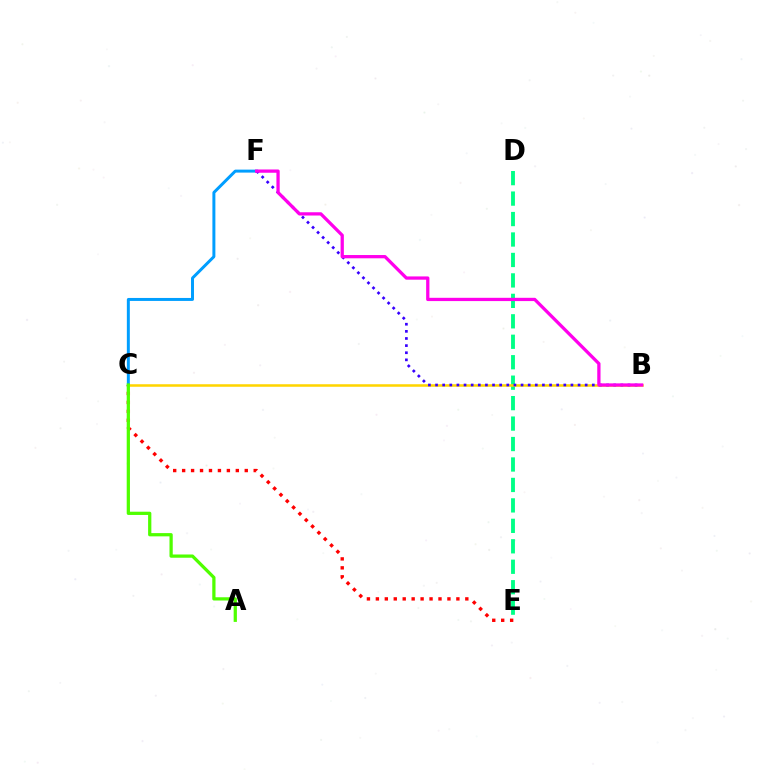{('C', 'F'): [{'color': '#009eff', 'line_style': 'solid', 'thickness': 2.14}], ('C', 'E'): [{'color': '#ff0000', 'line_style': 'dotted', 'thickness': 2.43}], ('D', 'E'): [{'color': '#00ff86', 'line_style': 'dashed', 'thickness': 2.78}], ('B', 'C'): [{'color': '#ffd500', 'line_style': 'solid', 'thickness': 1.82}], ('B', 'F'): [{'color': '#3700ff', 'line_style': 'dotted', 'thickness': 1.94}, {'color': '#ff00ed', 'line_style': 'solid', 'thickness': 2.35}], ('A', 'C'): [{'color': '#4fff00', 'line_style': 'solid', 'thickness': 2.34}]}